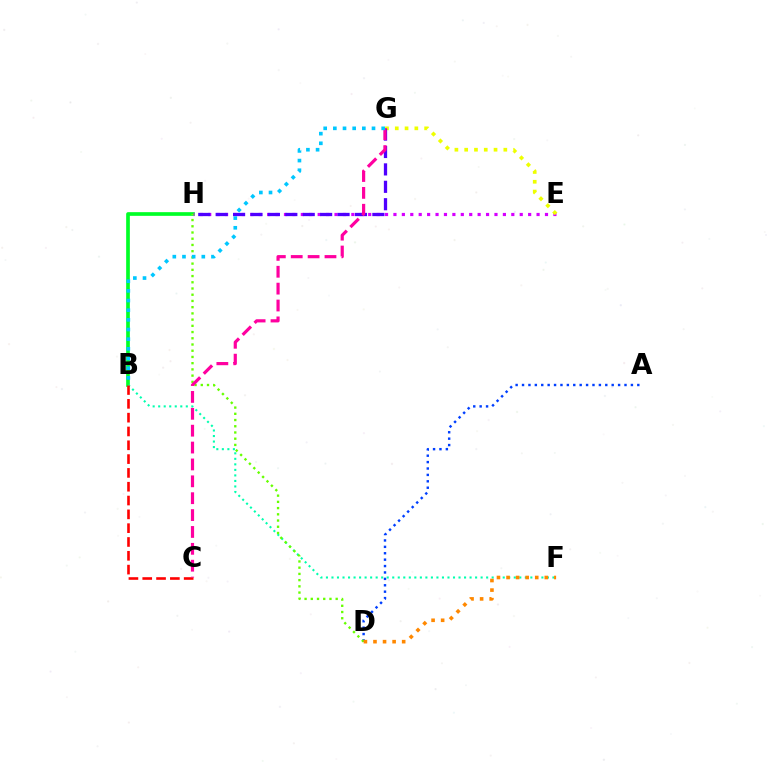{('B', 'H'): [{'color': '#00ff27', 'line_style': 'solid', 'thickness': 2.65}], ('A', 'D'): [{'color': '#003fff', 'line_style': 'dotted', 'thickness': 1.74}], ('B', 'F'): [{'color': '#00ffaf', 'line_style': 'dotted', 'thickness': 1.5}], ('E', 'H'): [{'color': '#d600ff', 'line_style': 'dotted', 'thickness': 2.29}], ('D', 'H'): [{'color': '#66ff00', 'line_style': 'dotted', 'thickness': 1.69}], ('E', 'G'): [{'color': '#eeff00', 'line_style': 'dotted', 'thickness': 2.66}], ('D', 'F'): [{'color': '#ff8800', 'line_style': 'dotted', 'thickness': 2.6}], ('B', 'C'): [{'color': '#ff0000', 'line_style': 'dashed', 'thickness': 1.88}], ('G', 'H'): [{'color': '#4f00ff', 'line_style': 'dashed', 'thickness': 2.37}], ('C', 'G'): [{'color': '#ff00a0', 'line_style': 'dashed', 'thickness': 2.29}], ('B', 'G'): [{'color': '#00c7ff', 'line_style': 'dotted', 'thickness': 2.63}]}